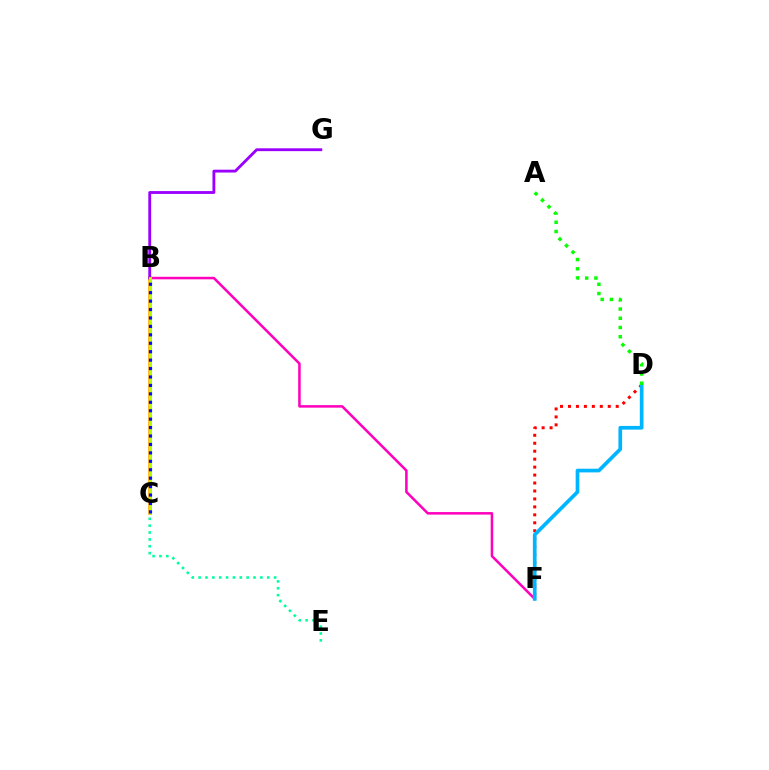{('B', 'F'): [{'color': '#ff00bd', 'line_style': 'solid', 'thickness': 1.82}], ('D', 'F'): [{'color': '#ff0000', 'line_style': 'dotted', 'thickness': 2.16}, {'color': '#00b5ff', 'line_style': 'solid', 'thickness': 2.66}], ('B', 'C'): [{'color': '#ffa500', 'line_style': 'solid', 'thickness': 2.6}, {'color': '#b3ff00', 'line_style': 'solid', 'thickness': 2.03}, {'color': '#0010ff', 'line_style': 'dotted', 'thickness': 2.29}], ('A', 'D'): [{'color': '#08ff00', 'line_style': 'dotted', 'thickness': 2.51}], ('B', 'G'): [{'color': '#9b00ff', 'line_style': 'solid', 'thickness': 2.05}], ('C', 'E'): [{'color': '#00ff9d', 'line_style': 'dotted', 'thickness': 1.86}]}